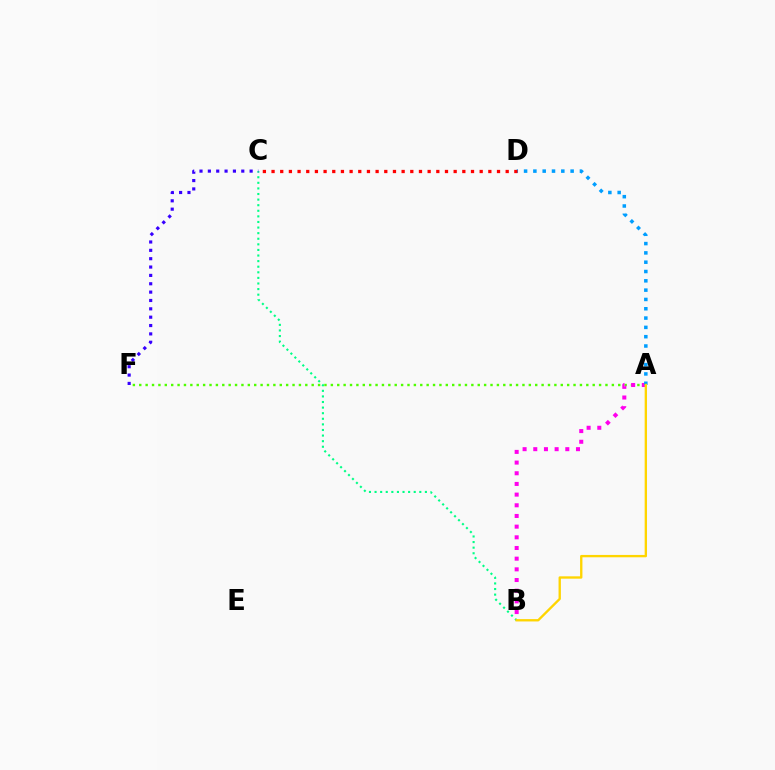{('A', 'F'): [{'color': '#4fff00', 'line_style': 'dotted', 'thickness': 1.74}], ('A', 'B'): [{'color': '#ff00ed', 'line_style': 'dotted', 'thickness': 2.9}, {'color': '#ffd500', 'line_style': 'solid', 'thickness': 1.69}], ('A', 'D'): [{'color': '#009eff', 'line_style': 'dotted', 'thickness': 2.53}], ('B', 'C'): [{'color': '#00ff86', 'line_style': 'dotted', 'thickness': 1.52}], ('C', 'D'): [{'color': '#ff0000', 'line_style': 'dotted', 'thickness': 2.36}], ('C', 'F'): [{'color': '#3700ff', 'line_style': 'dotted', 'thickness': 2.27}]}